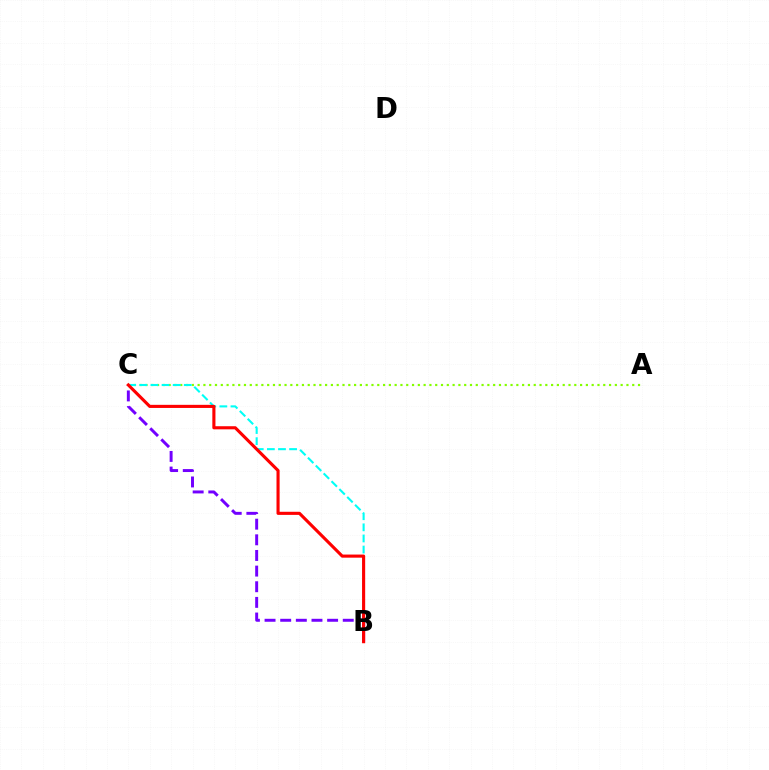{('A', 'C'): [{'color': '#84ff00', 'line_style': 'dotted', 'thickness': 1.57}], ('B', 'C'): [{'color': '#00fff6', 'line_style': 'dashed', 'thickness': 1.51}, {'color': '#7200ff', 'line_style': 'dashed', 'thickness': 2.12}, {'color': '#ff0000', 'line_style': 'solid', 'thickness': 2.24}]}